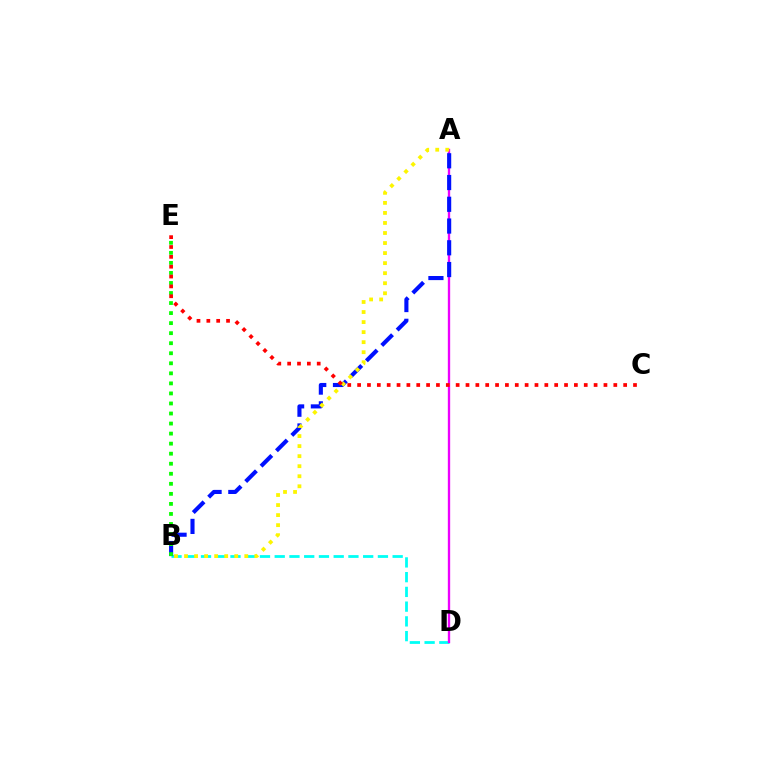{('B', 'D'): [{'color': '#00fff6', 'line_style': 'dashed', 'thickness': 2.0}], ('A', 'D'): [{'color': '#ee00ff', 'line_style': 'solid', 'thickness': 1.69}], ('A', 'B'): [{'color': '#0010ff', 'line_style': 'dashed', 'thickness': 2.96}, {'color': '#fcf500', 'line_style': 'dotted', 'thickness': 2.73}], ('B', 'E'): [{'color': '#08ff00', 'line_style': 'dotted', 'thickness': 2.73}], ('C', 'E'): [{'color': '#ff0000', 'line_style': 'dotted', 'thickness': 2.68}]}